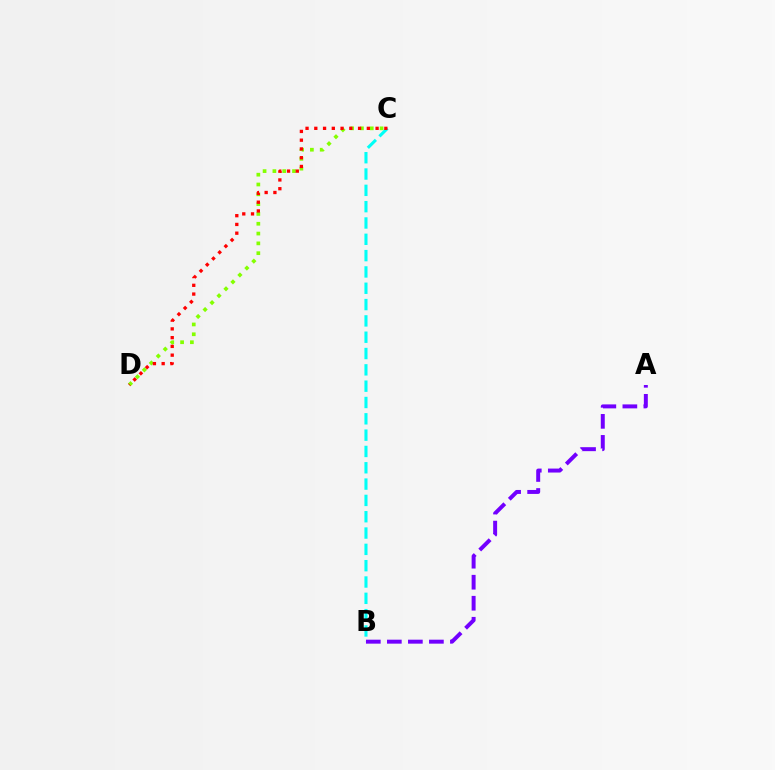{('C', 'D'): [{'color': '#84ff00', 'line_style': 'dotted', 'thickness': 2.67}, {'color': '#ff0000', 'line_style': 'dotted', 'thickness': 2.38}], ('B', 'C'): [{'color': '#00fff6', 'line_style': 'dashed', 'thickness': 2.22}], ('A', 'B'): [{'color': '#7200ff', 'line_style': 'dashed', 'thickness': 2.86}]}